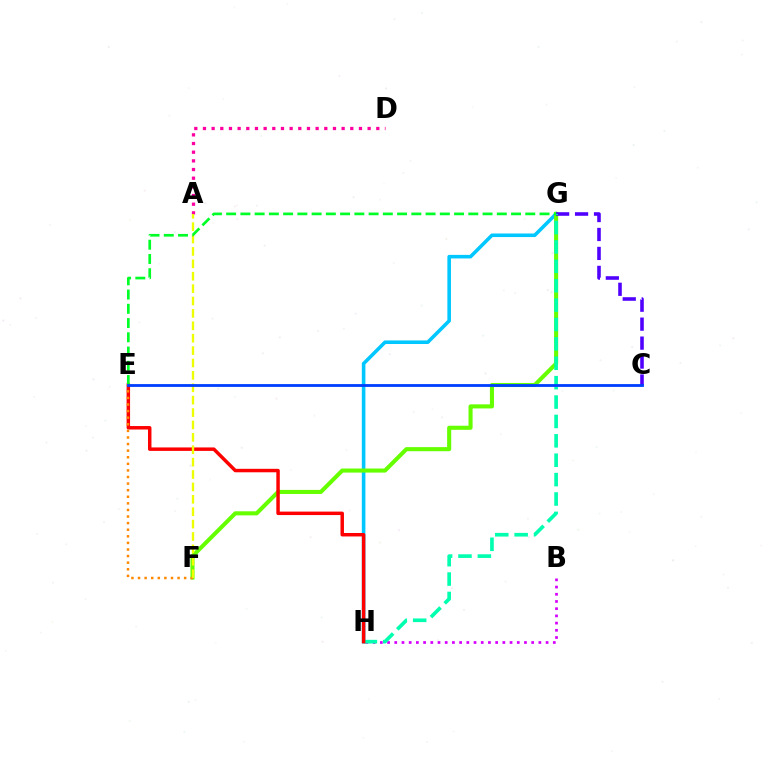{('G', 'H'): [{'color': '#00c7ff', 'line_style': 'solid', 'thickness': 2.58}, {'color': '#00ffaf', 'line_style': 'dashed', 'thickness': 2.63}], ('A', 'D'): [{'color': '#ff00a0', 'line_style': 'dotted', 'thickness': 2.35}], ('F', 'G'): [{'color': '#66ff00', 'line_style': 'solid', 'thickness': 2.94}], ('C', 'G'): [{'color': '#4f00ff', 'line_style': 'dashed', 'thickness': 2.57}], ('B', 'H'): [{'color': '#d600ff', 'line_style': 'dotted', 'thickness': 1.96}], ('E', 'H'): [{'color': '#ff0000', 'line_style': 'solid', 'thickness': 2.5}], ('E', 'F'): [{'color': '#ff8800', 'line_style': 'dotted', 'thickness': 1.79}], ('A', 'F'): [{'color': '#eeff00', 'line_style': 'dashed', 'thickness': 1.68}], ('E', 'G'): [{'color': '#00ff27', 'line_style': 'dashed', 'thickness': 1.94}], ('C', 'E'): [{'color': '#003fff', 'line_style': 'solid', 'thickness': 2.03}]}